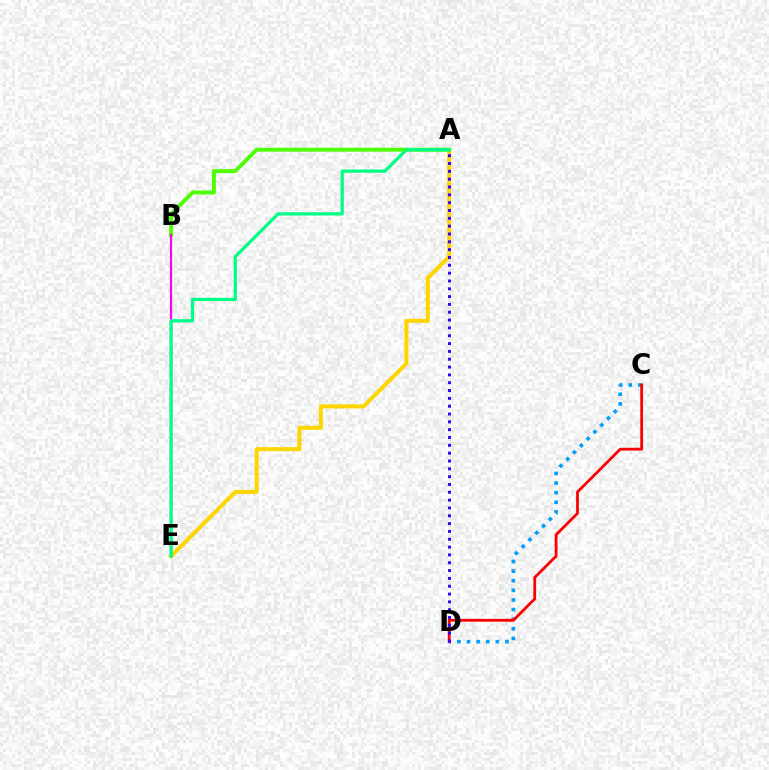{('A', 'E'): [{'color': '#ffd500', 'line_style': 'solid', 'thickness': 2.91}, {'color': '#00ff86', 'line_style': 'solid', 'thickness': 2.35}], ('A', 'B'): [{'color': '#4fff00', 'line_style': 'solid', 'thickness': 2.82}], ('B', 'E'): [{'color': '#ff00ed', 'line_style': 'solid', 'thickness': 1.57}], ('C', 'D'): [{'color': '#009eff', 'line_style': 'dotted', 'thickness': 2.61}, {'color': '#ff0000', 'line_style': 'solid', 'thickness': 2.02}], ('A', 'D'): [{'color': '#3700ff', 'line_style': 'dotted', 'thickness': 2.13}]}